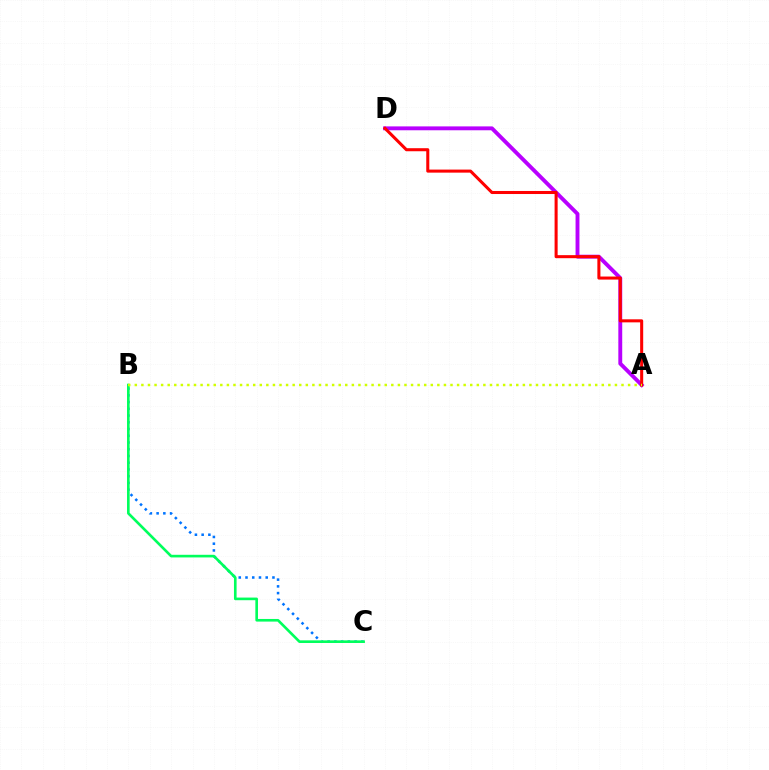{('B', 'C'): [{'color': '#0074ff', 'line_style': 'dotted', 'thickness': 1.83}, {'color': '#00ff5c', 'line_style': 'solid', 'thickness': 1.9}], ('A', 'D'): [{'color': '#b900ff', 'line_style': 'solid', 'thickness': 2.79}, {'color': '#ff0000', 'line_style': 'solid', 'thickness': 2.19}], ('A', 'B'): [{'color': '#d1ff00', 'line_style': 'dotted', 'thickness': 1.79}]}